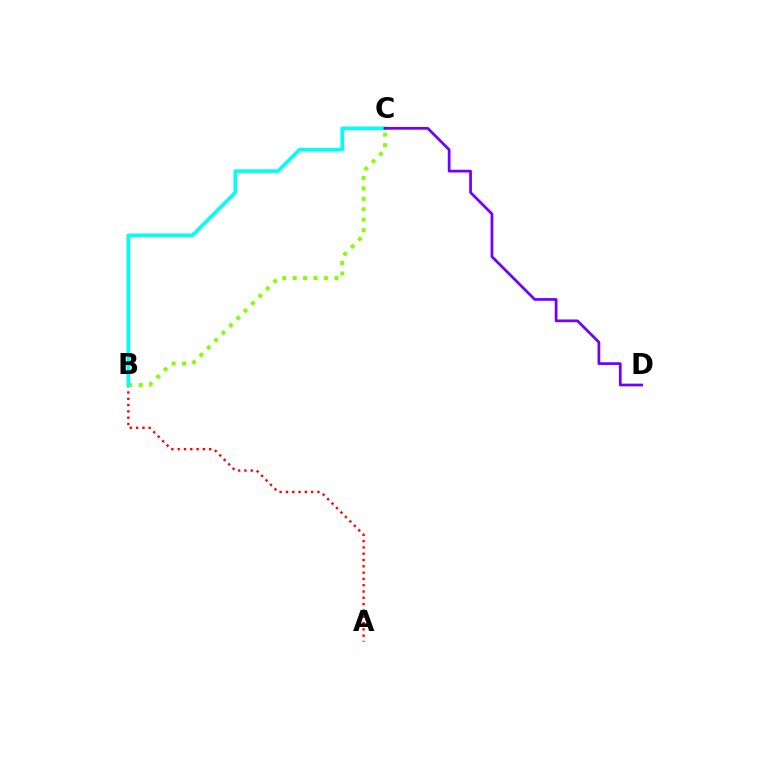{('A', 'B'): [{'color': '#ff0000', 'line_style': 'dotted', 'thickness': 1.71}], ('B', 'C'): [{'color': '#84ff00', 'line_style': 'dotted', 'thickness': 2.83}, {'color': '#00fff6', 'line_style': 'solid', 'thickness': 2.62}], ('C', 'D'): [{'color': '#7200ff', 'line_style': 'solid', 'thickness': 1.97}]}